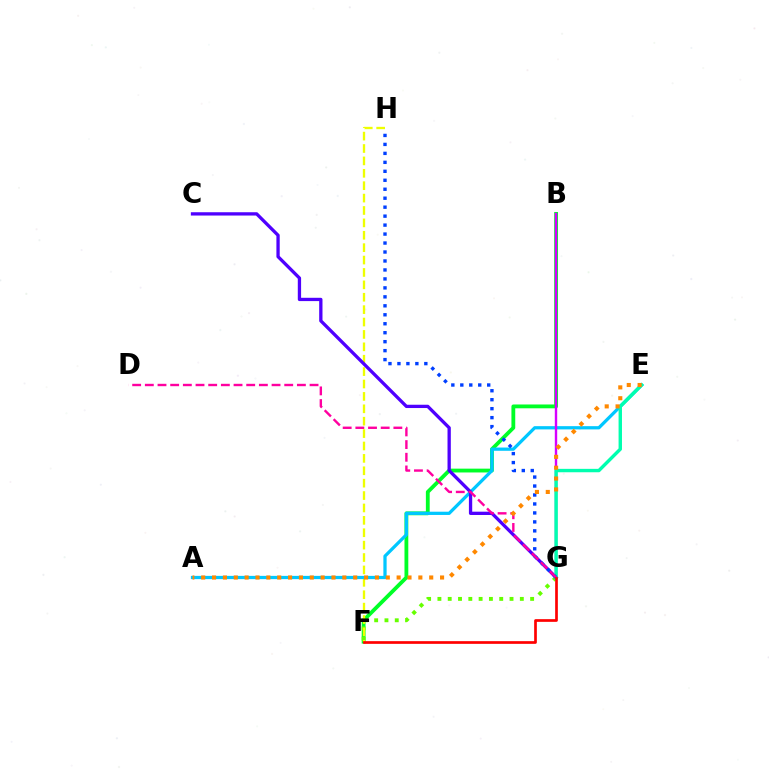{('B', 'F'): [{'color': '#00ff27', 'line_style': 'solid', 'thickness': 2.75}], ('F', 'G'): [{'color': '#66ff00', 'line_style': 'dotted', 'thickness': 2.8}, {'color': '#ff0000', 'line_style': 'solid', 'thickness': 1.94}], ('F', 'H'): [{'color': '#eeff00', 'line_style': 'dashed', 'thickness': 1.68}], ('A', 'E'): [{'color': '#00c7ff', 'line_style': 'solid', 'thickness': 2.34}, {'color': '#ff8800', 'line_style': 'dotted', 'thickness': 2.95}], ('C', 'G'): [{'color': '#4f00ff', 'line_style': 'solid', 'thickness': 2.38}], ('B', 'G'): [{'color': '#d600ff', 'line_style': 'solid', 'thickness': 1.73}], ('E', 'G'): [{'color': '#00ffaf', 'line_style': 'solid', 'thickness': 2.45}], ('G', 'H'): [{'color': '#003fff', 'line_style': 'dotted', 'thickness': 2.44}], ('D', 'G'): [{'color': '#ff00a0', 'line_style': 'dashed', 'thickness': 1.72}]}